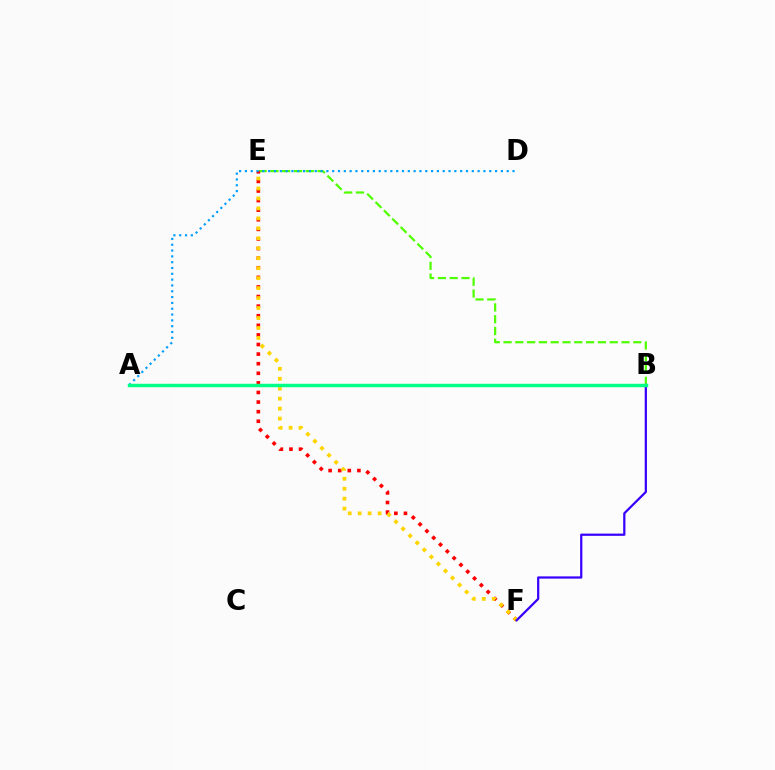{('A', 'B'): [{'color': '#ff00ed', 'line_style': 'dotted', 'thickness': 1.94}, {'color': '#00ff86', 'line_style': 'solid', 'thickness': 2.48}], ('B', 'E'): [{'color': '#4fff00', 'line_style': 'dashed', 'thickness': 1.6}], ('E', 'F'): [{'color': '#ff0000', 'line_style': 'dotted', 'thickness': 2.61}, {'color': '#ffd500', 'line_style': 'dotted', 'thickness': 2.71}], ('B', 'F'): [{'color': '#3700ff', 'line_style': 'solid', 'thickness': 1.61}], ('A', 'D'): [{'color': '#009eff', 'line_style': 'dotted', 'thickness': 1.58}]}